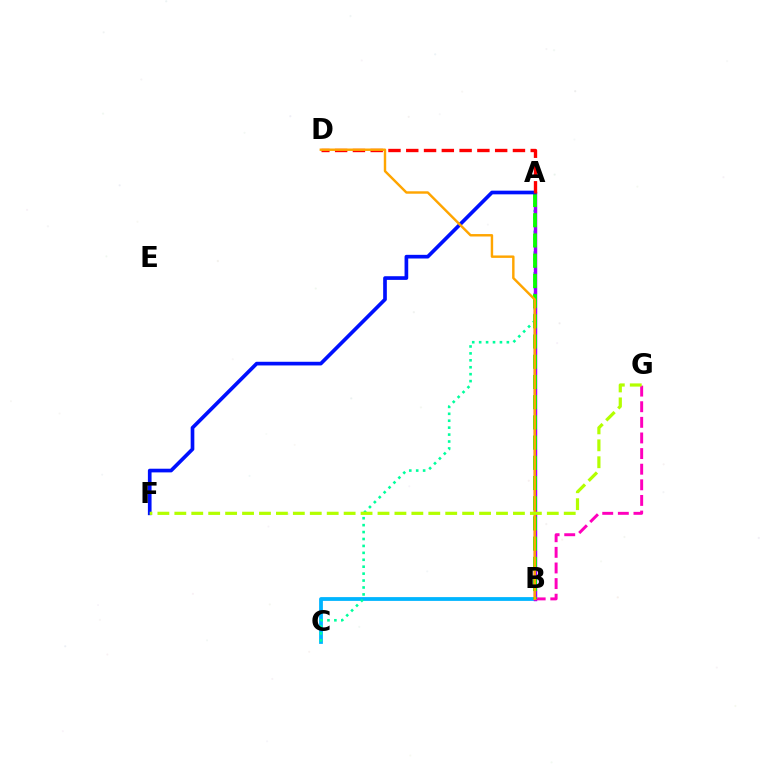{('B', 'C'): [{'color': '#00b5ff', 'line_style': 'solid', 'thickness': 2.73}], ('A', 'C'): [{'color': '#00ff9d', 'line_style': 'dotted', 'thickness': 1.88}], ('A', 'B'): [{'color': '#9b00ff', 'line_style': 'solid', 'thickness': 2.49}, {'color': '#08ff00', 'line_style': 'dashed', 'thickness': 2.75}], ('B', 'G'): [{'color': '#ff00bd', 'line_style': 'dashed', 'thickness': 2.12}], ('A', 'F'): [{'color': '#0010ff', 'line_style': 'solid', 'thickness': 2.64}], ('A', 'D'): [{'color': '#ff0000', 'line_style': 'dashed', 'thickness': 2.42}], ('B', 'D'): [{'color': '#ffa500', 'line_style': 'solid', 'thickness': 1.75}], ('F', 'G'): [{'color': '#b3ff00', 'line_style': 'dashed', 'thickness': 2.3}]}